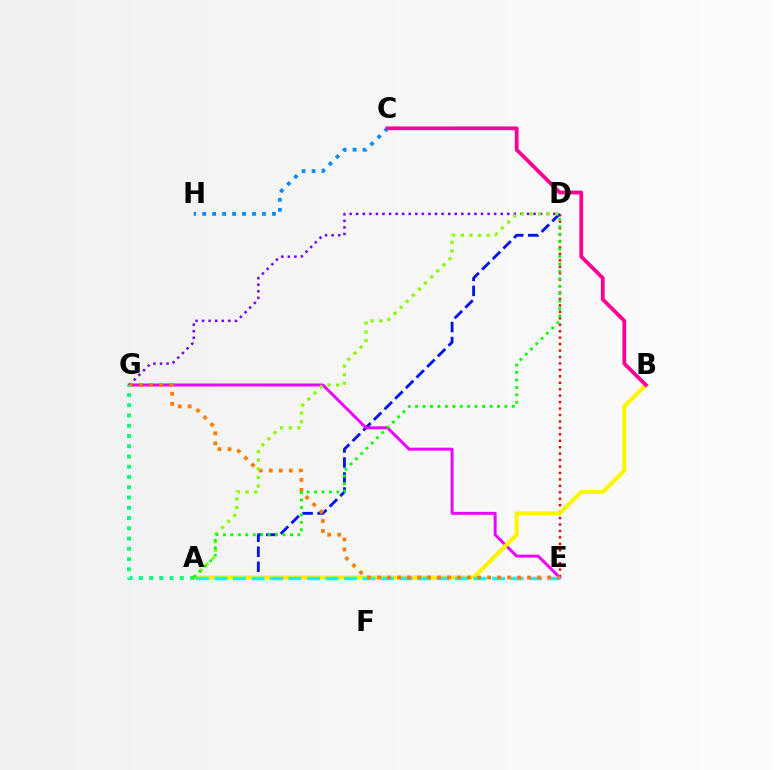{('D', 'E'): [{'color': '#ff0000', 'line_style': 'dotted', 'thickness': 1.75}], ('A', 'D'): [{'color': '#0010ff', 'line_style': 'dashed', 'thickness': 2.04}, {'color': '#84ff00', 'line_style': 'dotted', 'thickness': 2.34}, {'color': '#08ff00', 'line_style': 'dotted', 'thickness': 2.02}], ('E', 'G'): [{'color': '#ee00ff', 'line_style': 'solid', 'thickness': 2.12}, {'color': '#ff7c00', 'line_style': 'dotted', 'thickness': 2.72}], ('A', 'B'): [{'color': '#fcf500', 'line_style': 'solid', 'thickness': 2.94}], ('D', 'G'): [{'color': '#7200ff', 'line_style': 'dotted', 'thickness': 1.78}], ('A', 'E'): [{'color': '#00fff6', 'line_style': 'dashed', 'thickness': 2.51}], ('C', 'H'): [{'color': '#008cff', 'line_style': 'dotted', 'thickness': 2.71}], ('B', 'C'): [{'color': '#ff0094', 'line_style': 'solid', 'thickness': 2.72}], ('A', 'G'): [{'color': '#00ff74', 'line_style': 'dotted', 'thickness': 2.79}]}